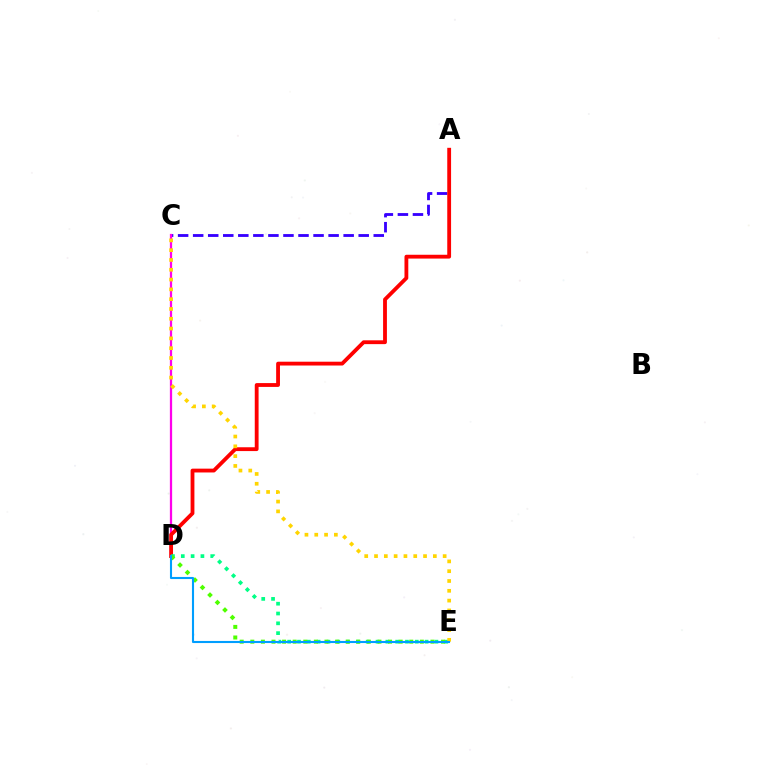{('A', 'C'): [{'color': '#3700ff', 'line_style': 'dashed', 'thickness': 2.04}], ('C', 'D'): [{'color': '#ff00ed', 'line_style': 'solid', 'thickness': 1.62}], ('A', 'D'): [{'color': '#ff0000', 'line_style': 'solid', 'thickness': 2.75}], ('D', 'E'): [{'color': '#00ff86', 'line_style': 'dotted', 'thickness': 2.67}, {'color': '#4fff00', 'line_style': 'dotted', 'thickness': 2.88}, {'color': '#009eff', 'line_style': 'solid', 'thickness': 1.51}], ('C', 'E'): [{'color': '#ffd500', 'line_style': 'dotted', 'thickness': 2.66}]}